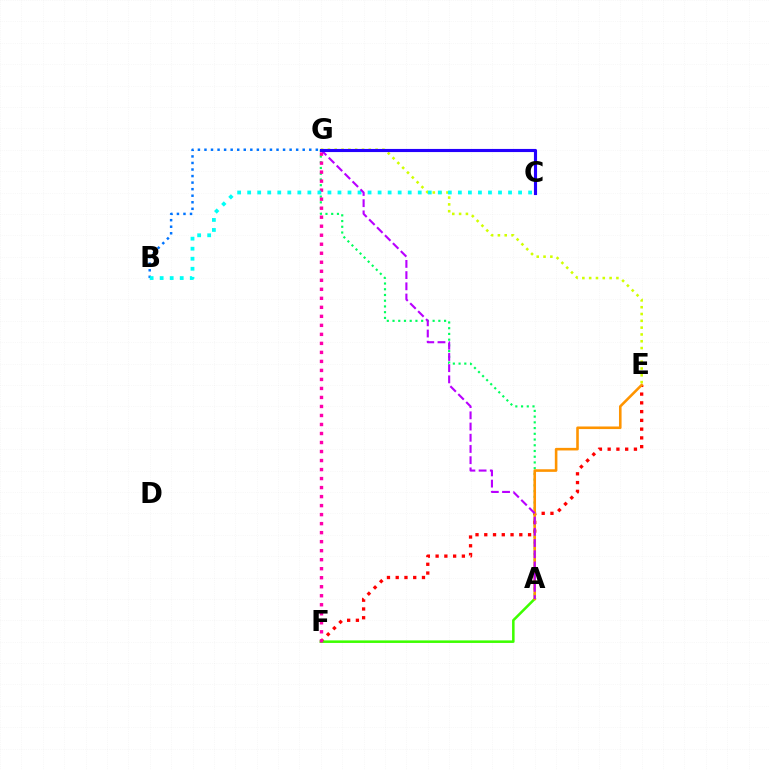{('E', 'F'): [{'color': '#ff0000', 'line_style': 'dotted', 'thickness': 2.38}], ('A', 'F'): [{'color': '#3dff00', 'line_style': 'solid', 'thickness': 1.83}], ('A', 'G'): [{'color': '#00ff5c', 'line_style': 'dotted', 'thickness': 1.56}, {'color': '#b900ff', 'line_style': 'dashed', 'thickness': 1.52}], ('B', 'G'): [{'color': '#0074ff', 'line_style': 'dotted', 'thickness': 1.78}], ('F', 'G'): [{'color': '#ff00ac', 'line_style': 'dotted', 'thickness': 2.45}], ('A', 'E'): [{'color': '#ff9400', 'line_style': 'solid', 'thickness': 1.87}], ('E', 'G'): [{'color': '#d1ff00', 'line_style': 'dotted', 'thickness': 1.85}], ('B', 'C'): [{'color': '#00fff6', 'line_style': 'dotted', 'thickness': 2.73}], ('C', 'G'): [{'color': '#2500ff', 'line_style': 'solid', 'thickness': 2.25}]}